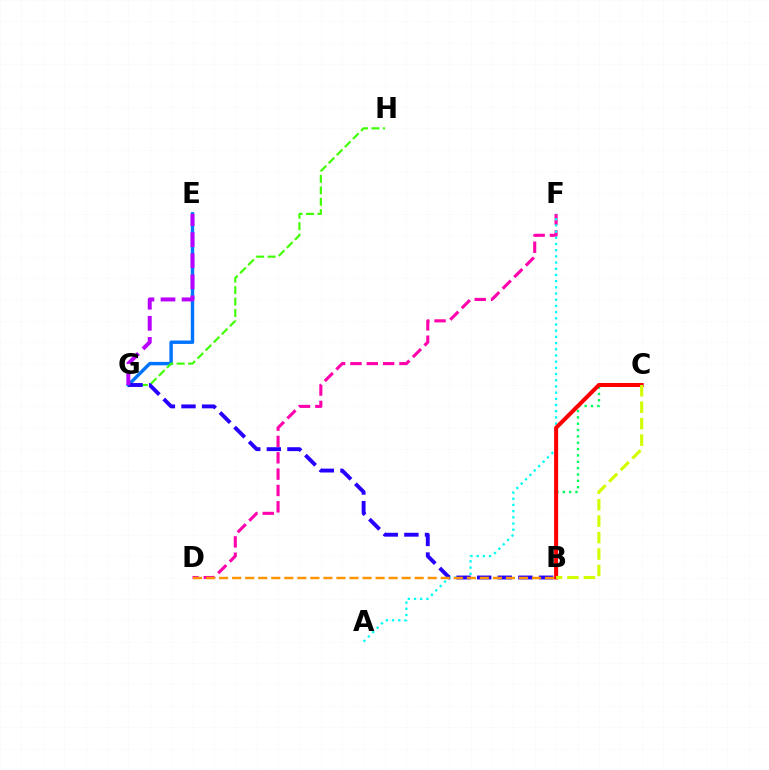{('E', 'G'): [{'color': '#0074ff', 'line_style': 'solid', 'thickness': 2.46}, {'color': '#b900ff', 'line_style': 'dashed', 'thickness': 2.86}], ('D', 'F'): [{'color': '#ff00ac', 'line_style': 'dashed', 'thickness': 2.22}], ('A', 'F'): [{'color': '#00fff6', 'line_style': 'dotted', 'thickness': 1.68}], ('G', 'H'): [{'color': '#3dff00', 'line_style': 'dashed', 'thickness': 1.55}], ('B', 'C'): [{'color': '#00ff5c', 'line_style': 'dotted', 'thickness': 1.72}, {'color': '#ff0000', 'line_style': 'solid', 'thickness': 2.9}, {'color': '#d1ff00', 'line_style': 'dashed', 'thickness': 2.24}], ('B', 'G'): [{'color': '#2500ff', 'line_style': 'dashed', 'thickness': 2.8}], ('B', 'D'): [{'color': '#ff9400', 'line_style': 'dashed', 'thickness': 1.77}]}